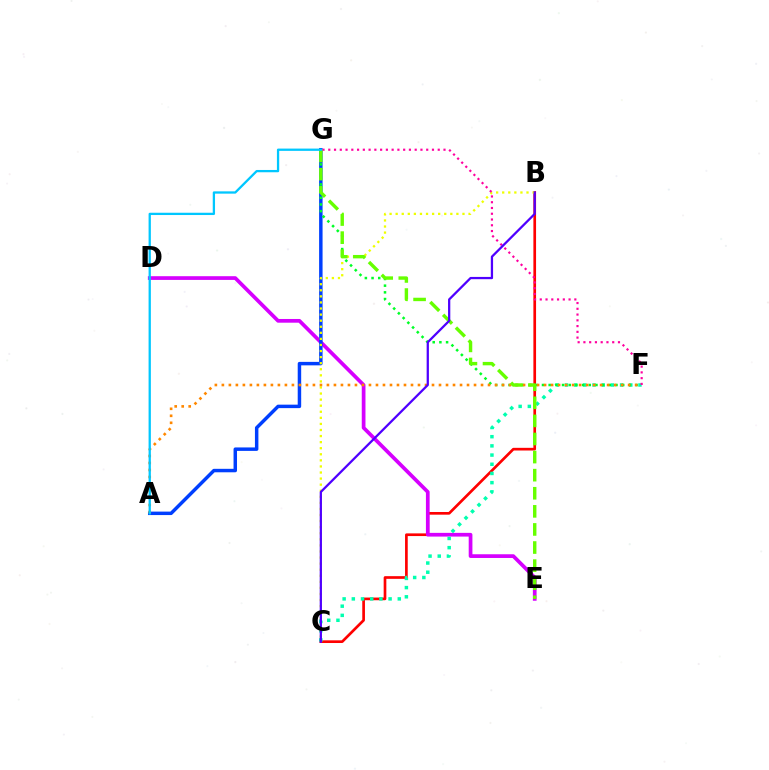{('B', 'C'): [{'color': '#ff0000', 'line_style': 'solid', 'thickness': 1.93}, {'color': '#eeff00', 'line_style': 'dotted', 'thickness': 1.65}, {'color': '#4f00ff', 'line_style': 'solid', 'thickness': 1.63}], ('D', 'E'): [{'color': '#d600ff', 'line_style': 'solid', 'thickness': 2.67}], ('C', 'F'): [{'color': '#00ffaf', 'line_style': 'dotted', 'thickness': 2.5}], ('A', 'G'): [{'color': '#003fff', 'line_style': 'solid', 'thickness': 2.5}, {'color': '#00c7ff', 'line_style': 'solid', 'thickness': 1.65}], ('F', 'G'): [{'color': '#00ff27', 'line_style': 'dotted', 'thickness': 1.82}, {'color': '#ff00a0', 'line_style': 'dotted', 'thickness': 1.57}], ('A', 'F'): [{'color': '#ff8800', 'line_style': 'dotted', 'thickness': 1.9}], ('E', 'G'): [{'color': '#66ff00', 'line_style': 'dashed', 'thickness': 2.46}]}